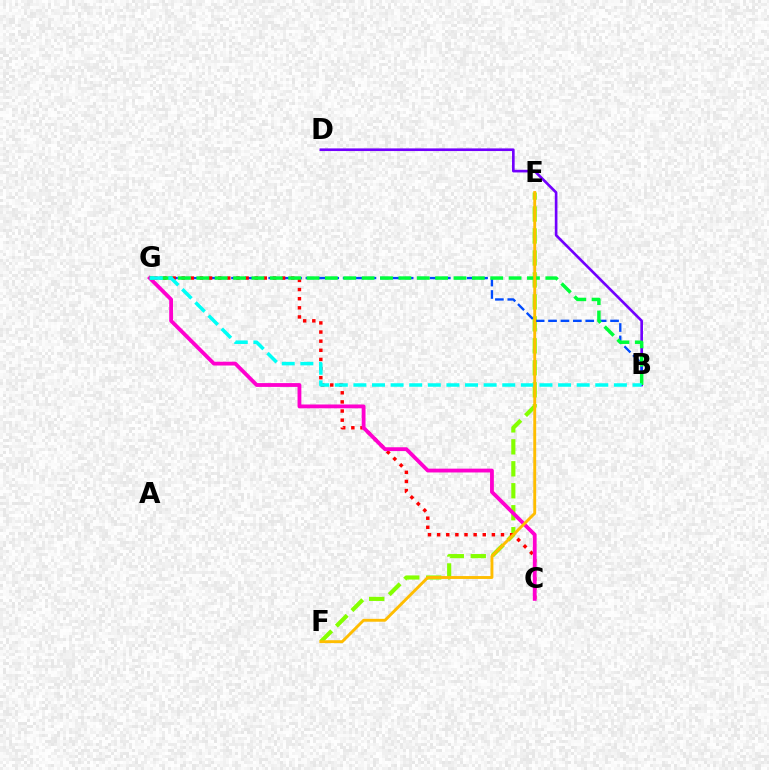{('E', 'F'): [{'color': '#84ff00', 'line_style': 'dashed', 'thickness': 2.98}, {'color': '#ffbd00', 'line_style': 'solid', 'thickness': 2.08}], ('B', 'D'): [{'color': '#7200ff', 'line_style': 'solid', 'thickness': 1.9}], ('B', 'G'): [{'color': '#004bff', 'line_style': 'dashed', 'thickness': 1.68}, {'color': '#00ff39', 'line_style': 'dashed', 'thickness': 2.5}, {'color': '#00fff6', 'line_style': 'dashed', 'thickness': 2.53}], ('C', 'G'): [{'color': '#ff0000', 'line_style': 'dotted', 'thickness': 2.48}, {'color': '#ff00cf', 'line_style': 'solid', 'thickness': 2.75}]}